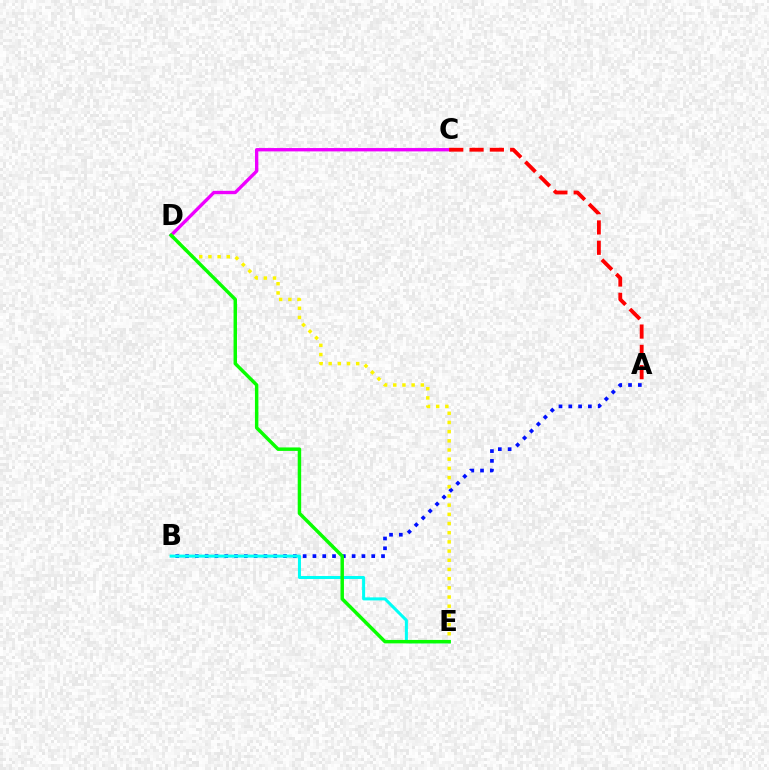{('A', 'B'): [{'color': '#0010ff', 'line_style': 'dotted', 'thickness': 2.66}], ('B', 'E'): [{'color': '#00fff6', 'line_style': 'solid', 'thickness': 2.18}], ('C', 'D'): [{'color': '#ee00ff', 'line_style': 'solid', 'thickness': 2.42}], ('A', 'C'): [{'color': '#ff0000', 'line_style': 'dashed', 'thickness': 2.76}], ('D', 'E'): [{'color': '#fcf500', 'line_style': 'dotted', 'thickness': 2.5}, {'color': '#08ff00', 'line_style': 'solid', 'thickness': 2.49}]}